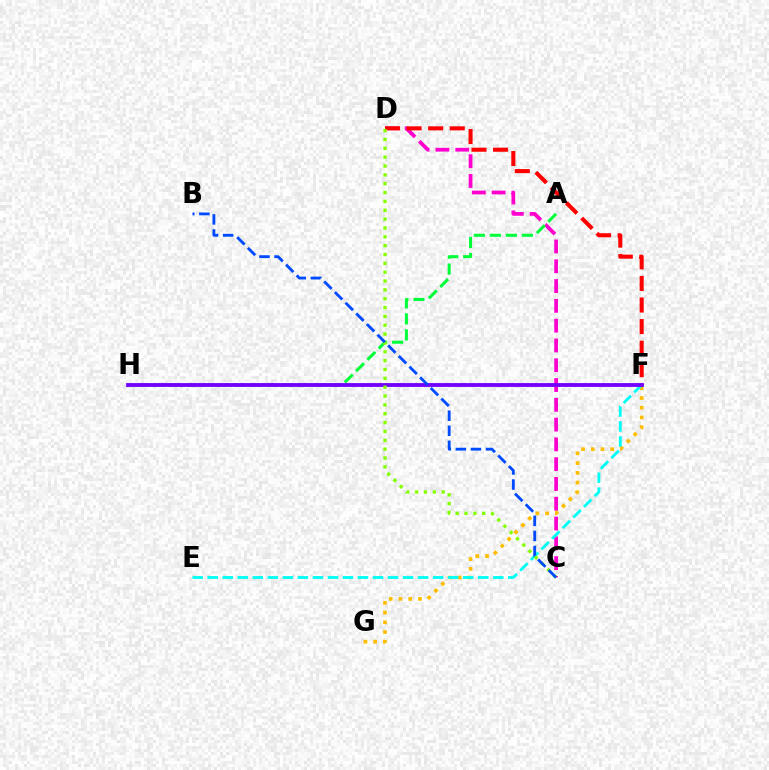{('C', 'D'): [{'color': '#ff00cf', 'line_style': 'dashed', 'thickness': 2.69}, {'color': '#84ff00', 'line_style': 'dotted', 'thickness': 2.4}], ('D', 'F'): [{'color': '#ff0000', 'line_style': 'dashed', 'thickness': 2.93}], ('F', 'G'): [{'color': '#ffbd00', 'line_style': 'dotted', 'thickness': 2.64}], ('E', 'F'): [{'color': '#00fff6', 'line_style': 'dashed', 'thickness': 2.04}], ('A', 'H'): [{'color': '#00ff39', 'line_style': 'dashed', 'thickness': 2.17}], ('F', 'H'): [{'color': '#7200ff', 'line_style': 'solid', 'thickness': 2.75}], ('B', 'C'): [{'color': '#004bff', 'line_style': 'dashed', 'thickness': 2.05}]}